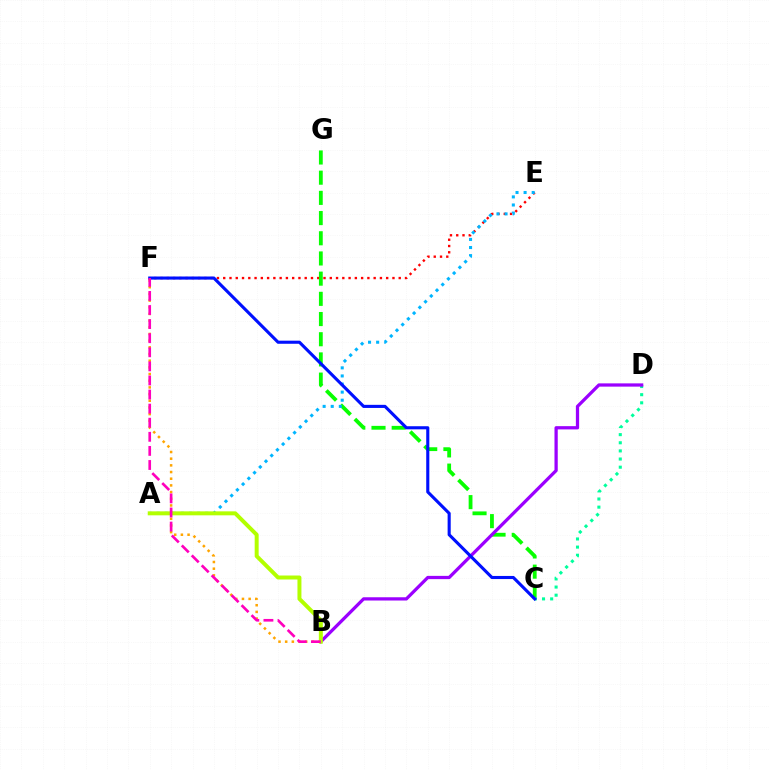{('E', 'F'): [{'color': '#ff0000', 'line_style': 'dotted', 'thickness': 1.7}], ('C', 'G'): [{'color': '#08ff00', 'line_style': 'dashed', 'thickness': 2.74}], ('B', 'F'): [{'color': '#ffa500', 'line_style': 'dotted', 'thickness': 1.81}, {'color': '#ff00bd', 'line_style': 'dashed', 'thickness': 1.91}], ('A', 'E'): [{'color': '#00b5ff', 'line_style': 'dotted', 'thickness': 2.2}], ('C', 'D'): [{'color': '#00ff9d', 'line_style': 'dotted', 'thickness': 2.21}], ('B', 'D'): [{'color': '#9b00ff', 'line_style': 'solid', 'thickness': 2.35}], ('A', 'B'): [{'color': '#b3ff00', 'line_style': 'solid', 'thickness': 2.86}], ('C', 'F'): [{'color': '#0010ff', 'line_style': 'solid', 'thickness': 2.23}]}